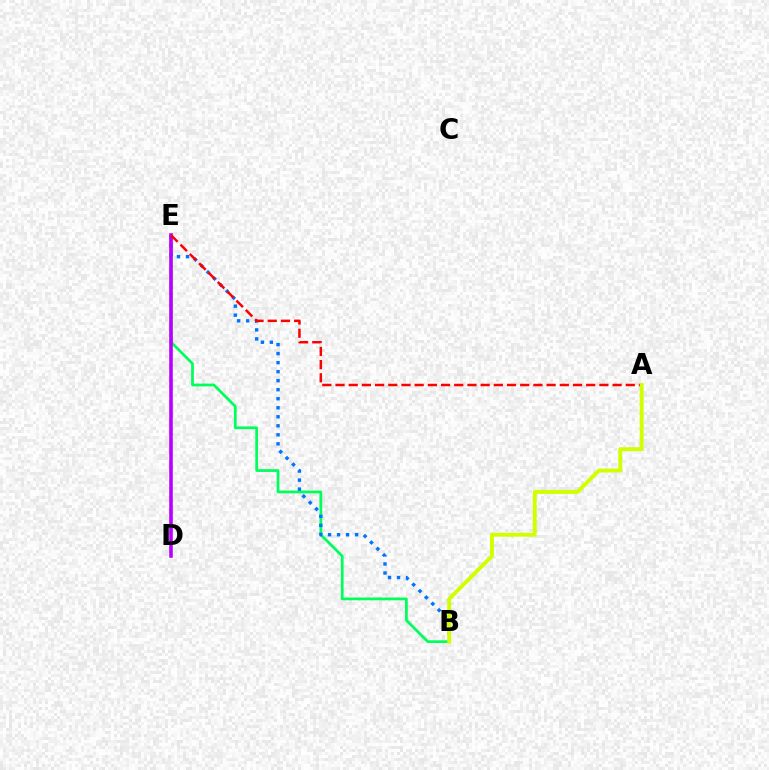{('B', 'E'): [{'color': '#00ff5c', 'line_style': 'solid', 'thickness': 1.98}, {'color': '#0074ff', 'line_style': 'dotted', 'thickness': 2.45}], ('D', 'E'): [{'color': '#b900ff', 'line_style': 'solid', 'thickness': 2.6}], ('A', 'E'): [{'color': '#ff0000', 'line_style': 'dashed', 'thickness': 1.79}], ('A', 'B'): [{'color': '#d1ff00', 'line_style': 'solid', 'thickness': 2.83}]}